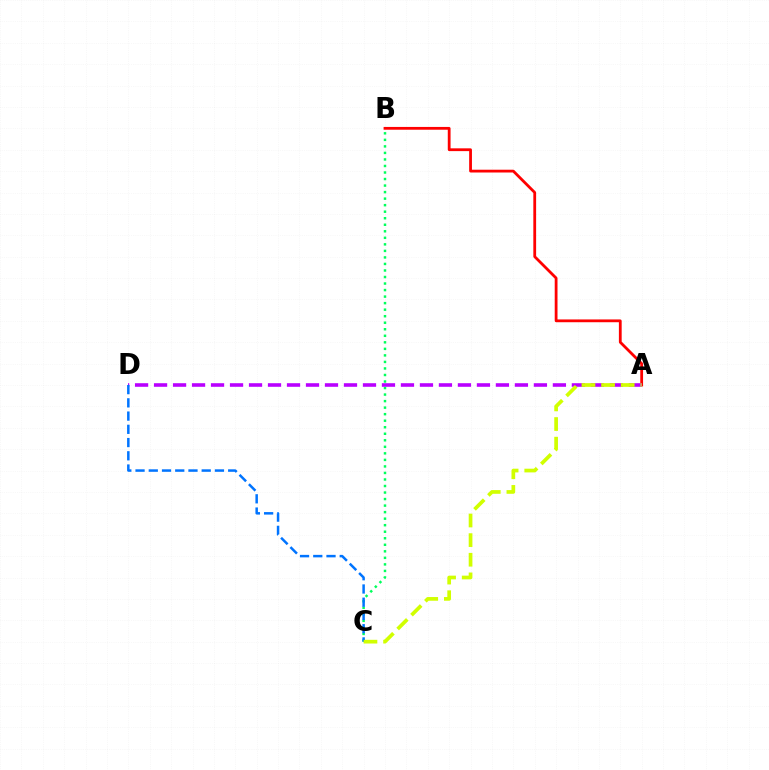{('A', 'B'): [{'color': '#ff0000', 'line_style': 'solid', 'thickness': 2.01}], ('B', 'C'): [{'color': '#00ff5c', 'line_style': 'dotted', 'thickness': 1.77}], ('A', 'D'): [{'color': '#b900ff', 'line_style': 'dashed', 'thickness': 2.58}], ('C', 'D'): [{'color': '#0074ff', 'line_style': 'dashed', 'thickness': 1.8}], ('A', 'C'): [{'color': '#d1ff00', 'line_style': 'dashed', 'thickness': 2.67}]}